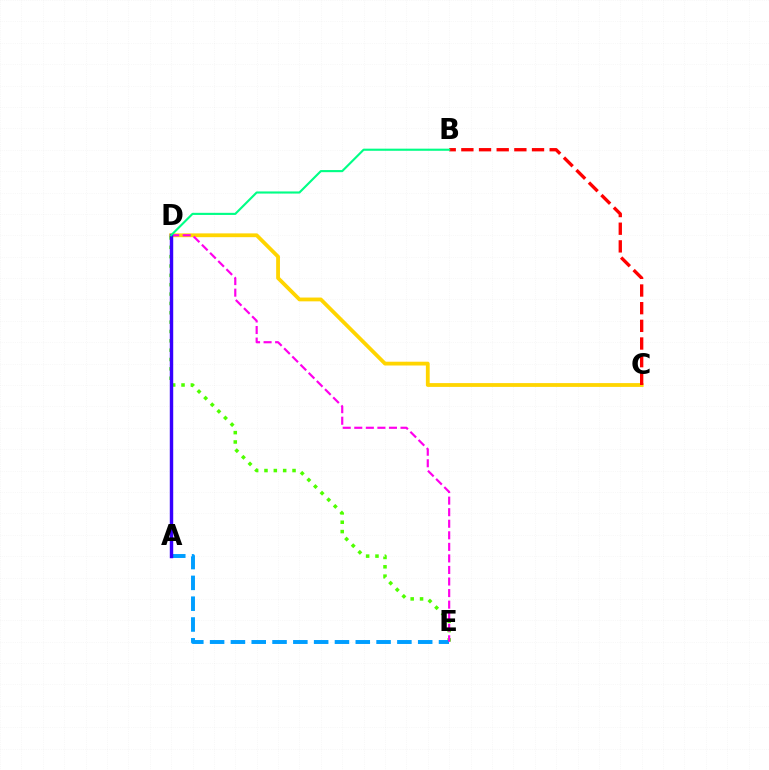{('C', 'D'): [{'color': '#ffd500', 'line_style': 'solid', 'thickness': 2.73}], ('D', 'E'): [{'color': '#4fff00', 'line_style': 'dotted', 'thickness': 2.54}, {'color': '#ff00ed', 'line_style': 'dashed', 'thickness': 1.57}], ('A', 'E'): [{'color': '#009eff', 'line_style': 'dashed', 'thickness': 2.83}], ('A', 'D'): [{'color': '#3700ff', 'line_style': 'solid', 'thickness': 2.47}], ('B', 'C'): [{'color': '#ff0000', 'line_style': 'dashed', 'thickness': 2.4}], ('B', 'D'): [{'color': '#00ff86', 'line_style': 'solid', 'thickness': 1.53}]}